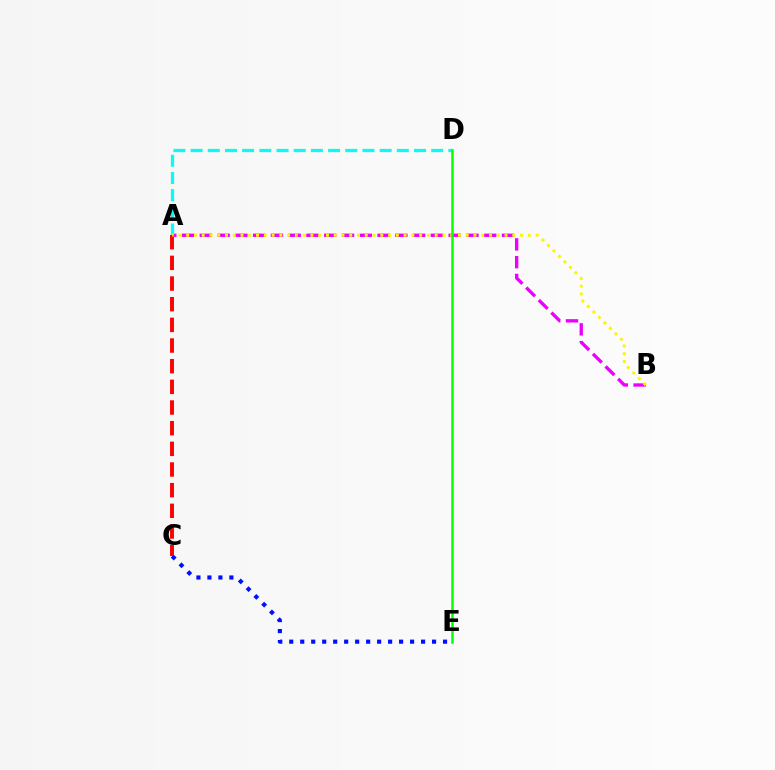{('A', 'B'): [{'color': '#ee00ff', 'line_style': 'dashed', 'thickness': 2.41}, {'color': '#fcf500', 'line_style': 'dotted', 'thickness': 2.11}], ('A', 'D'): [{'color': '#00fff6', 'line_style': 'dashed', 'thickness': 2.33}], ('C', 'E'): [{'color': '#0010ff', 'line_style': 'dotted', 'thickness': 2.98}], ('A', 'C'): [{'color': '#ff0000', 'line_style': 'dashed', 'thickness': 2.81}], ('D', 'E'): [{'color': '#08ff00', 'line_style': 'solid', 'thickness': 1.8}]}